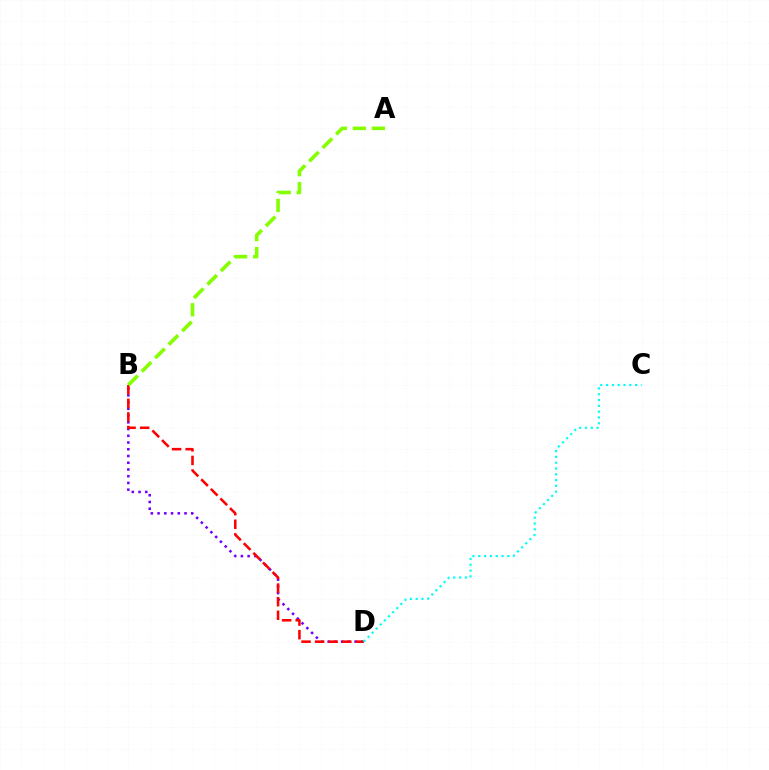{('B', 'D'): [{'color': '#7200ff', 'line_style': 'dotted', 'thickness': 1.83}, {'color': '#ff0000', 'line_style': 'dashed', 'thickness': 1.85}], ('C', 'D'): [{'color': '#00fff6', 'line_style': 'dotted', 'thickness': 1.58}], ('A', 'B'): [{'color': '#84ff00', 'line_style': 'dashed', 'thickness': 2.59}]}